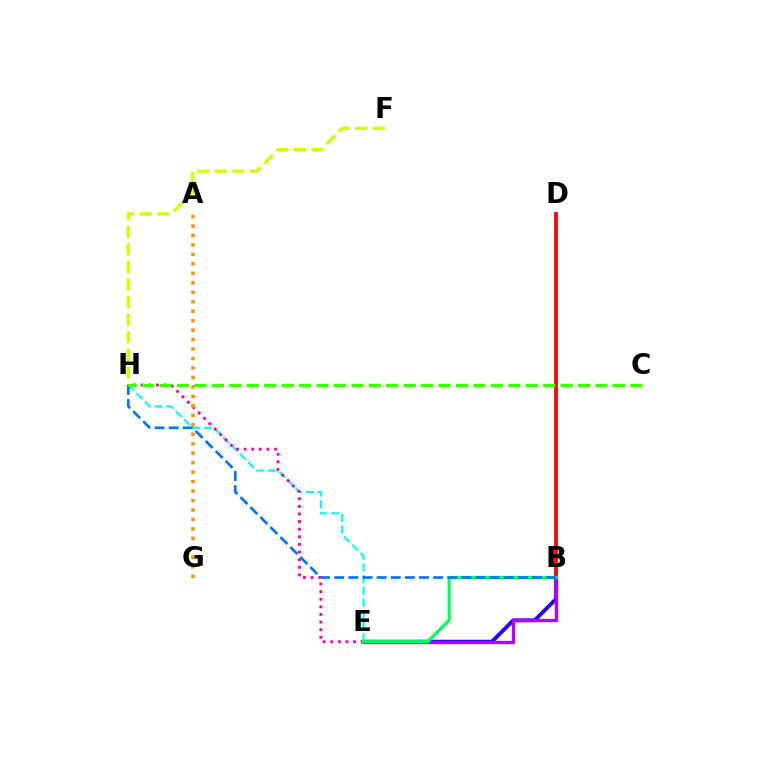{('F', 'H'): [{'color': '#d1ff00', 'line_style': 'dashed', 'thickness': 2.39}], ('B', 'E'): [{'color': '#2500ff', 'line_style': 'solid', 'thickness': 2.77}, {'color': '#b900ff', 'line_style': 'solid', 'thickness': 2.4}, {'color': '#00ff5c', 'line_style': 'solid', 'thickness': 2.32}], ('E', 'H'): [{'color': '#00fff6', 'line_style': 'dashed', 'thickness': 1.59}, {'color': '#ff00ac', 'line_style': 'dotted', 'thickness': 2.07}], ('B', 'D'): [{'color': '#ff0000', 'line_style': 'solid', 'thickness': 2.7}], ('B', 'H'): [{'color': '#0074ff', 'line_style': 'dashed', 'thickness': 1.92}], ('C', 'H'): [{'color': '#3dff00', 'line_style': 'dashed', 'thickness': 2.37}], ('A', 'G'): [{'color': '#ff9400', 'line_style': 'dotted', 'thickness': 2.57}]}